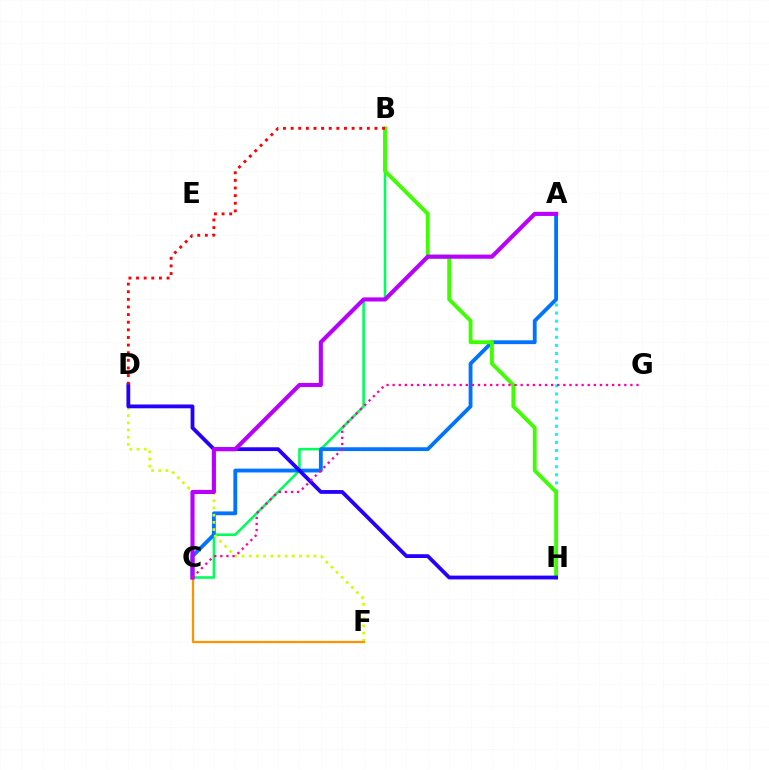{('A', 'H'): [{'color': '#00fff6', 'line_style': 'dotted', 'thickness': 2.2}], ('B', 'C'): [{'color': '#00ff5c', 'line_style': 'solid', 'thickness': 1.86}], ('A', 'C'): [{'color': '#0074ff', 'line_style': 'solid', 'thickness': 2.76}, {'color': '#b900ff', 'line_style': 'solid', 'thickness': 2.96}], ('D', 'F'): [{'color': '#d1ff00', 'line_style': 'dotted', 'thickness': 1.95}], ('B', 'H'): [{'color': '#3dff00', 'line_style': 'solid', 'thickness': 2.76}], ('C', 'F'): [{'color': '#ff9400', 'line_style': 'solid', 'thickness': 1.62}], ('D', 'H'): [{'color': '#2500ff', 'line_style': 'solid', 'thickness': 2.74}], ('B', 'D'): [{'color': '#ff0000', 'line_style': 'dotted', 'thickness': 2.07}], ('C', 'G'): [{'color': '#ff00ac', 'line_style': 'dotted', 'thickness': 1.66}]}